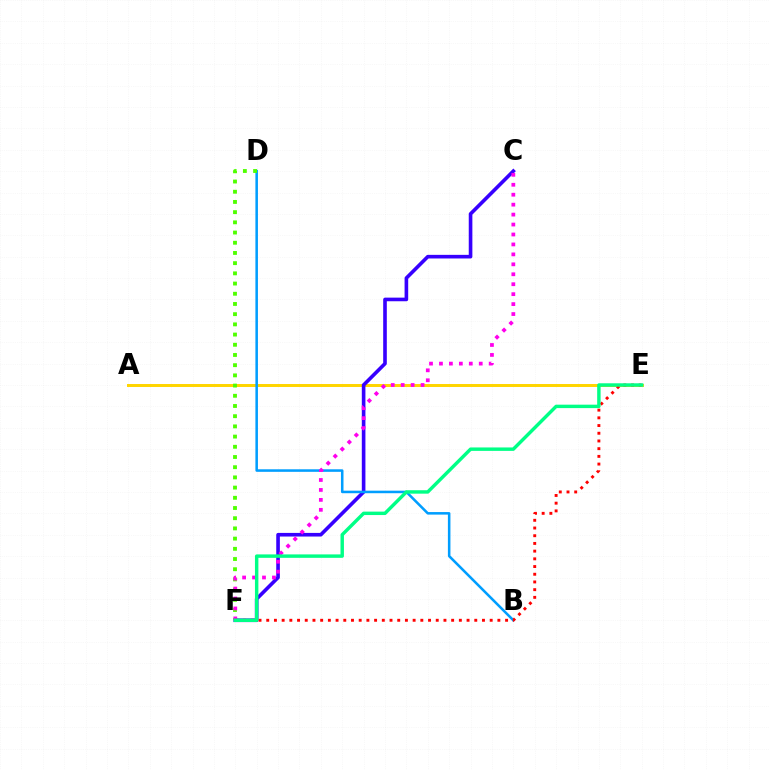{('A', 'E'): [{'color': '#ffd500', 'line_style': 'solid', 'thickness': 2.14}], ('C', 'F'): [{'color': '#3700ff', 'line_style': 'solid', 'thickness': 2.61}, {'color': '#ff00ed', 'line_style': 'dotted', 'thickness': 2.7}], ('B', 'D'): [{'color': '#009eff', 'line_style': 'solid', 'thickness': 1.83}], ('D', 'F'): [{'color': '#4fff00', 'line_style': 'dotted', 'thickness': 2.77}], ('E', 'F'): [{'color': '#ff0000', 'line_style': 'dotted', 'thickness': 2.09}, {'color': '#00ff86', 'line_style': 'solid', 'thickness': 2.47}]}